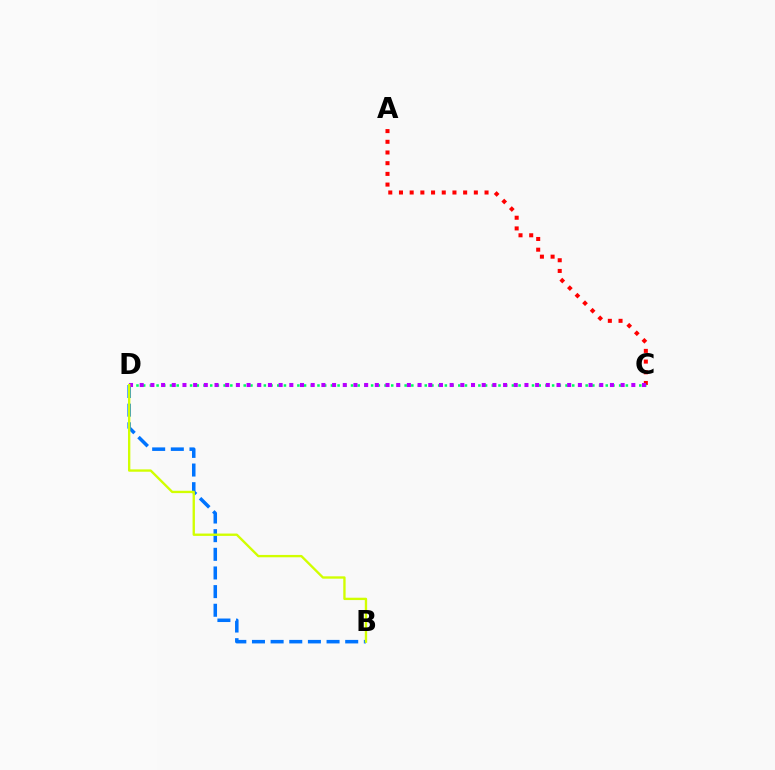{('A', 'C'): [{'color': '#ff0000', 'line_style': 'dotted', 'thickness': 2.91}], ('B', 'D'): [{'color': '#0074ff', 'line_style': 'dashed', 'thickness': 2.53}, {'color': '#d1ff00', 'line_style': 'solid', 'thickness': 1.69}], ('C', 'D'): [{'color': '#00ff5c', 'line_style': 'dotted', 'thickness': 1.82}, {'color': '#b900ff', 'line_style': 'dotted', 'thickness': 2.9}]}